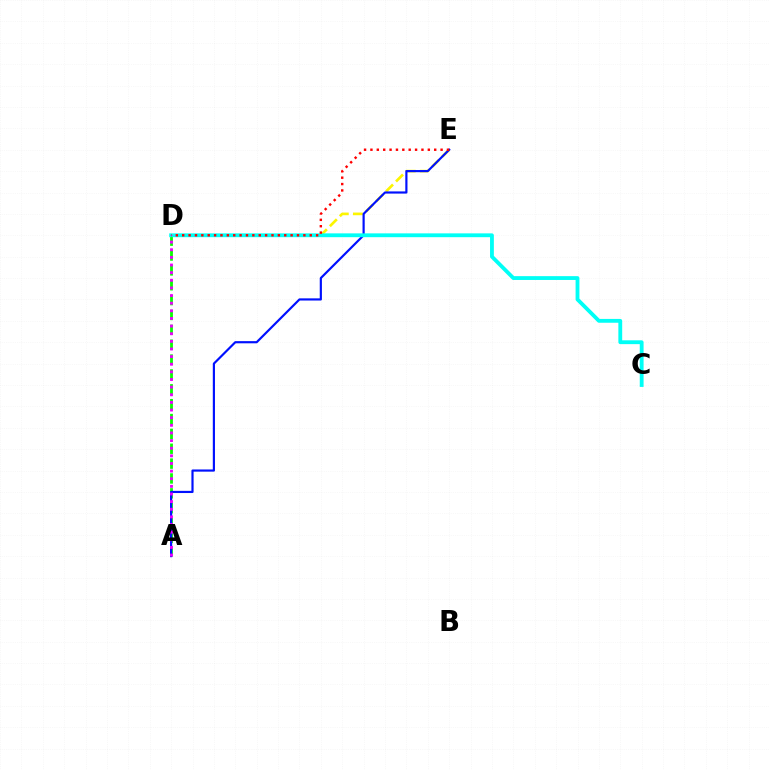{('D', 'E'): [{'color': '#fcf500', 'line_style': 'dashed', 'thickness': 1.92}, {'color': '#ff0000', 'line_style': 'dotted', 'thickness': 1.73}], ('A', 'D'): [{'color': '#08ff00', 'line_style': 'dashed', 'thickness': 2.02}, {'color': '#ee00ff', 'line_style': 'dotted', 'thickness': 2.07}], ('A', 'E'): [{'color': '#0010ff', 'line_style': 'solid', 'thickness': 1.57}], ('C', 'D'): [{'color': '#00fff6', 'line_style': 'solid', 'thickness': 2.76}]}